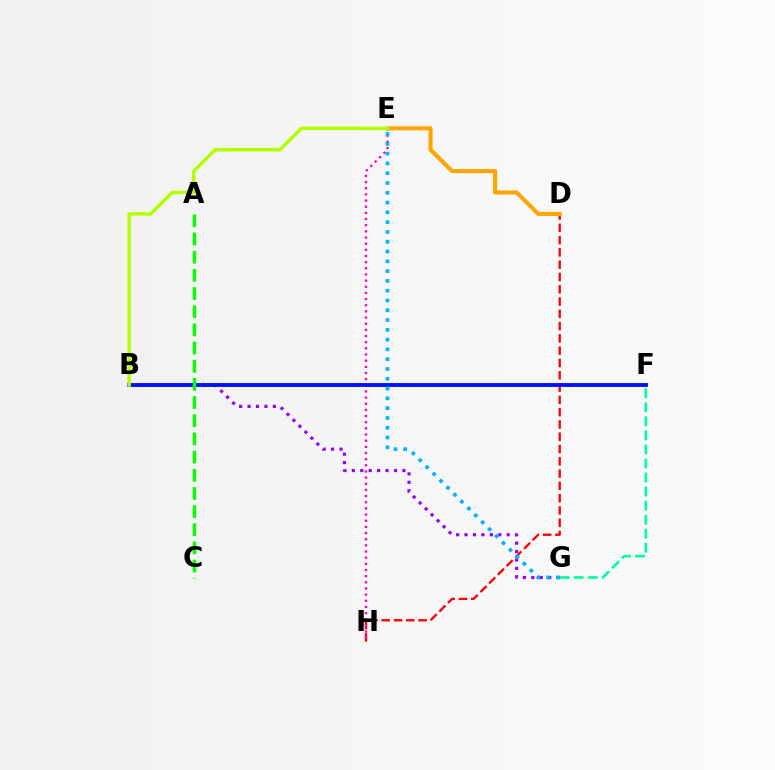{('D', 'H'): [{'color': '#ff0000', 'line_style': 'dashed', 'thickness': 1.67}], ('B', 'G'): [{'color': '#9b00ff', 'line_style': 'dotted', 'thickness': 2.29}], ('E', 'H'): [{'color': '#ff00bd', 'line_style': 'dotted', 'thickness': 1.67}], ('D', 'E'): [{'color': '#ffa500', 'line_style': 'solid', 'thickness': 2.93}], ('B', 'F'): [{'color': '#0010ff', 'line_style': 'solid', 'thickness': 2.78}], ('E', 'G'): [{'color': '#00b5ff', 'line_style': 'dotted', 'thickness': 2.66}], ('B', 'E'): [{'color': '#b3ff00', 'line_style': 'solid', 'thickness': 2.51}], ('F', 'G'): [{'color': '#00ff9d', 'line_style': 'dashed', 'thickness': 1.91}], ('A', 'C'): [{'color': '#08ff00', 'line_style': 'dashed', 'thickness': 2.47}]}